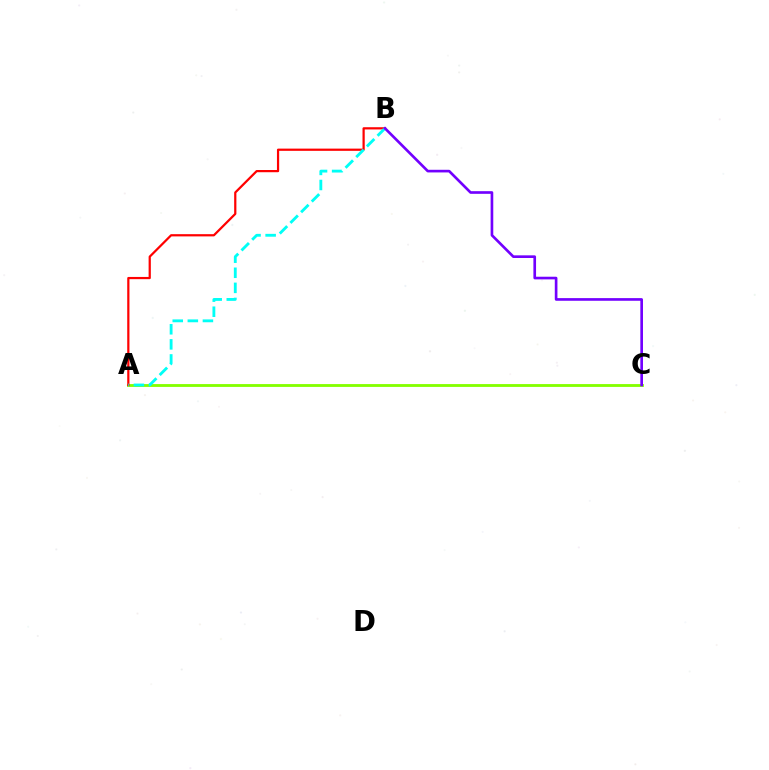{('A', 'C'): [{'color': '#84ff00', 'line_style': 'solid', 'thickness': 2.04}], ('A', 'B'): [{'color': '#ff0000', 'line_style': 'solid', 'thickness': 1.6}, {'color': '#00fff6', 'line_style': 'dashed', 'thickness': 2.05}], ('B', 'C'): [{'color': '#7200ff', 'line_style': 'solid', 'thickness': 1.91}]}